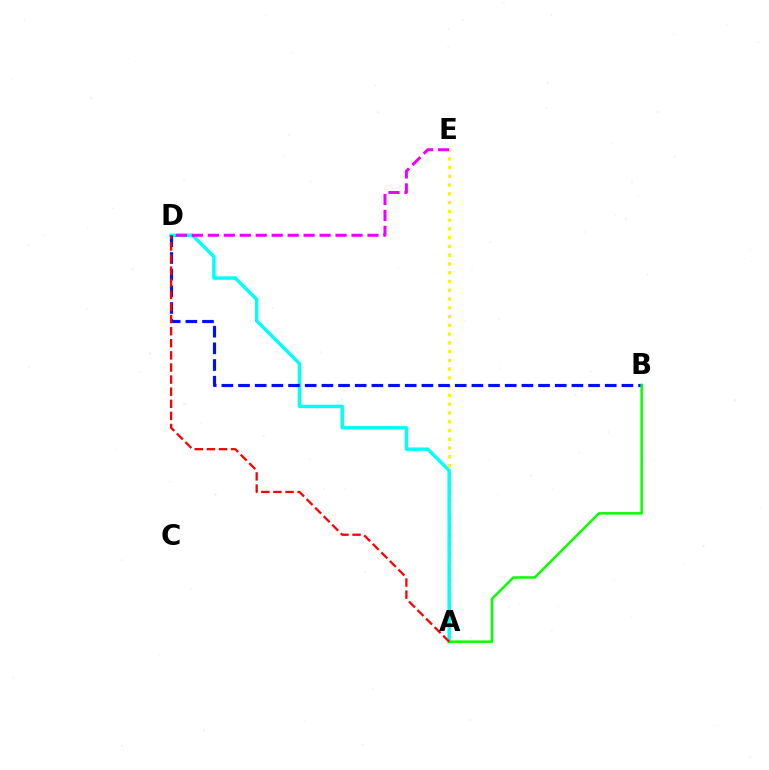{('A', 'E'): [{'color': '#fcf500', 'line_style': 'dotted', 'thickness': 2.38}], ('A', 'D'): [{'color': '#00fff6', 'line_style': 'solid', 'thickness': 2.47}, {'color': '#ff0000', 'line_style': 'dashed', 'thickness': 1.64}], ('D', 'E'): [{'color': '#ee00ff', 'line_style': 'dashed', 'thickness': 2.17}], ('B', 'D'): [{'color': '#0010ff', 'line_style': 'dashed', 'thickness': 2.26}], ('A', 'B'): [{'color': '#08ff00', 'line_style': 'solid', 'thickness': 1.81}]}